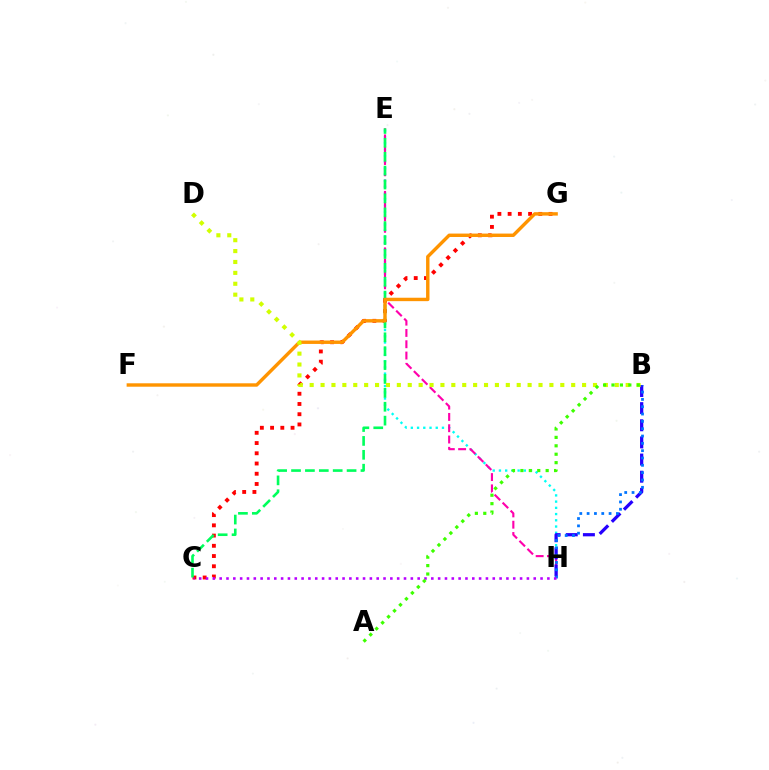{('E', 'H'): [{'color': '#00fff6', 'line_style': 'dotted', 'thickness': 1.69}, {'color': '#ff00ac', 'line_style': 'dashed', 'thickness': 1.54}], ('C', 'G'): [{'color': '#ff0000', 'line_style': 'dotted', 'thickness': 2.78}], ('C', 'E'): [{'color': '#00ff5c', 'line_style': 'dashed', 'thickness': 1.89}], ('B', 'H'): [{'color': '#2500ff', 'line_style': 'dashed', 'thickness': 2.33}, {'color': '#0074ff', 'line_style': 'dotted', 'thickness': 1.99}], ('F', 'G'): [{'color': '#ff9400', 'line_style': 'solid', 'thickness': 2.46}], ('C', 'H'): [{'color': '#b900ff', 'line_style': 'dotted', 'thickness': 1.86}], ('B', 'D'): [{'color': '#d1ff00', 'line_style': 'dotted', 'thickness': 2.96}], ('A', 'B'): [{'color': '#3dff00', 'line_style': 'dotted', 'thickness': 2.29}]}